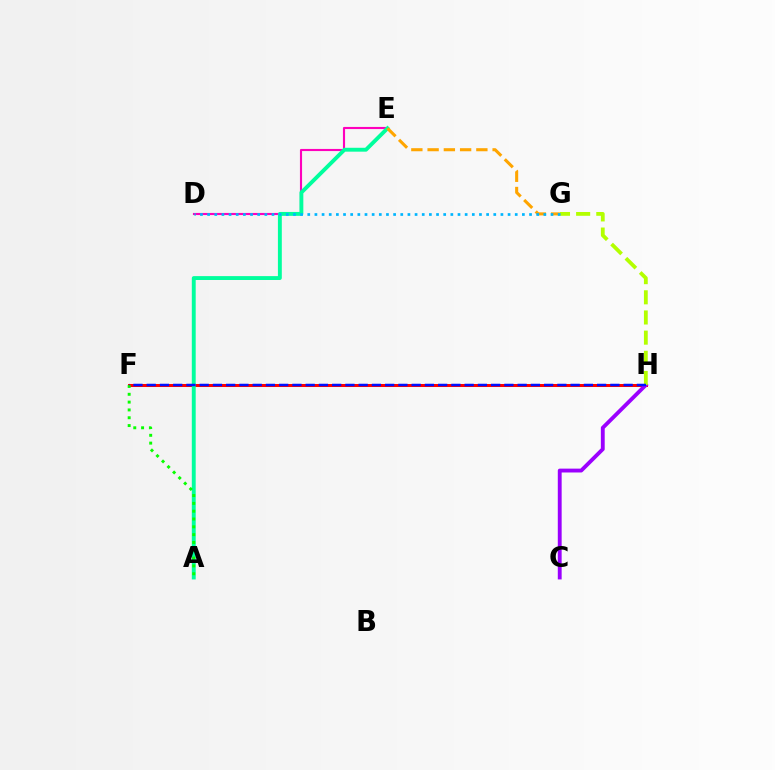{('D', 'E'): [{'color': '#ff00bd', 'line_style': 'solid', 'thickness': 1.53}], ('F', 'H'): [{'color': '#ff0000', 'line_style': 'solid', 'thickness': 2.17}, {'color': '#0010ff', 'line_style': 'dashed', 'thickness': 1.8}], ('A', 'E'): [{'color': '#00ff9d', 'line_style': 'solid', 'thickness': 2.8}], ('C', 'H'): [{'color': '#9b00ff', 'line_style': 'solid', 'thickness': 2.78}], ('G', 'H'): [{'color': '#b3ff00', 'line_style': 'dashed', 'thickness': 2.74}], ('A', 'F'): [{'color': '#08ff00', 'line_style': 'dotted', 'thickness': 2.12}], ('E', 'G'): [{'color': '#ffa500', 'line_style': 'dashed', 'thickness': 2.21}], ('D', 'G'): [{'color': '#00b5ff', 'line_style': 'dotted', 'thickness': 1.94}]}